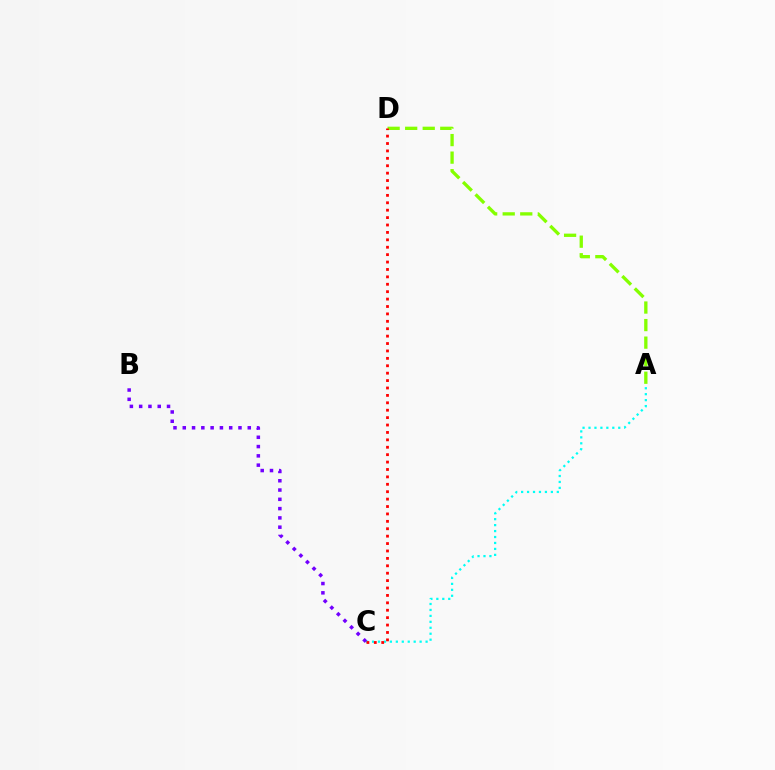{('A', 'D'): [{'color': '#84ff00', 'line_style': 'dashed', 'thickness': 2.38}], ('A', 'C'): [{'color': '#00fff6', 'line_style': 'dotted', 'thickness': 1.62}], ('B', 'C'): [{'color': '#7200ff', 'line_style': 'dotted', 'thickness': 2.52}], ('C', 'D'): [{'color': '#ff0000', 'line_style': 'dotted', 'thickness': 2.01}]}